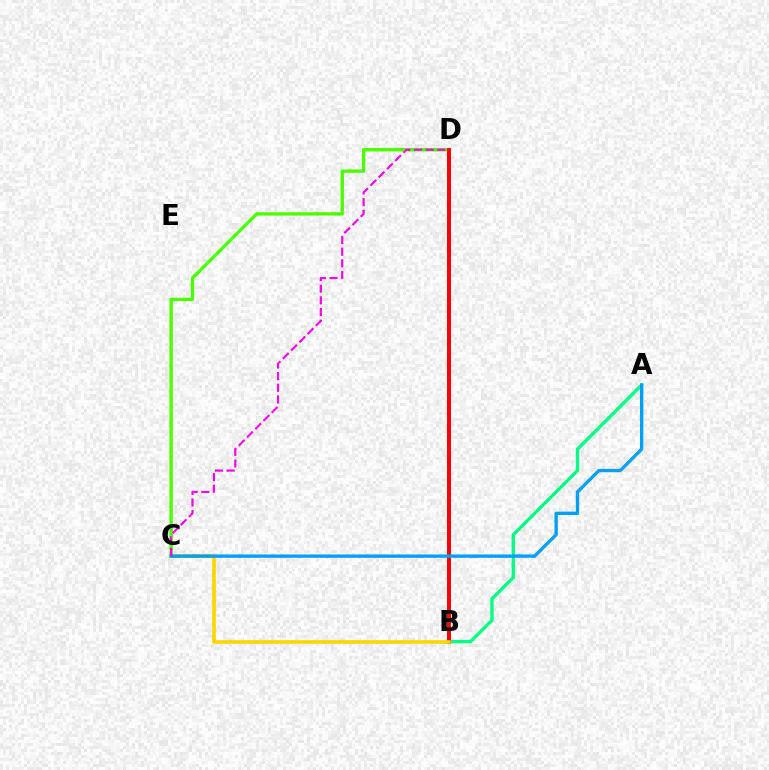{('B', 'D'): [{'color': '#3700ff', 'line_style': 'dashed', 'thickness': 2.78}, {'color': '#ff0000', 'line_style': 'solid', 'thickness': 2.89}], ('C', 'D'): [{'color': '#4fff00', 'line_style': 'solid', 'thickness': 2.44}, {'color': '#ff00ed', 'line_style': 'dashed', 'thickness': 1.59}], ('A', 'B'): [{'color': '#00ff86', 'line_style': 'solid', 'thickness': 2.41}], ('B', 'C'): [{'color': '#ffd500', 'line_style': 'solid', 'thickness': 2.59}], ('A', 'C'): [{'color': '#009eff', 'line_style': 'solid', 'thickness': 2.4}]}